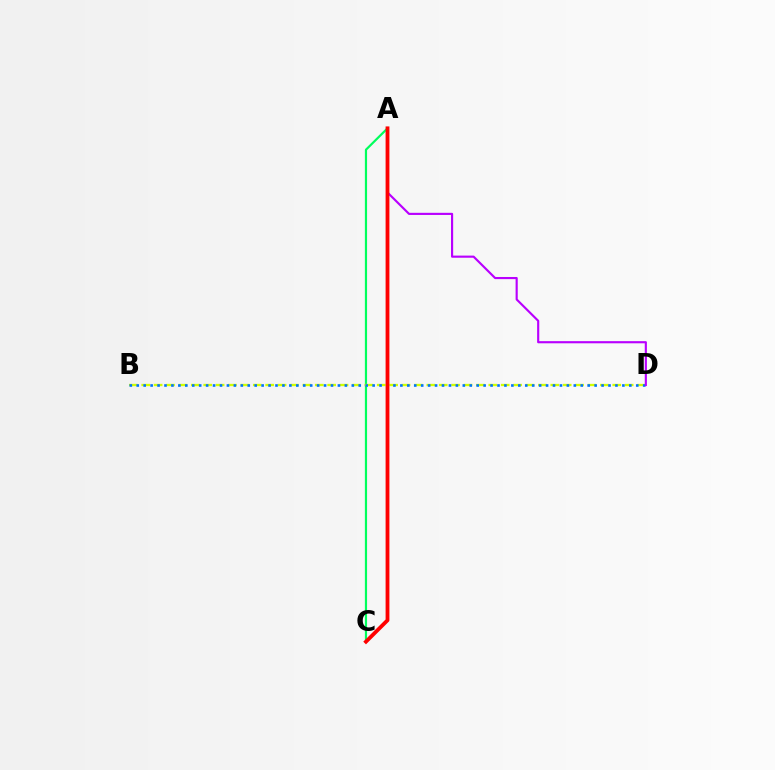{('A', 'C'): [{'color': '#00ff5c', 'line_style': 'solid', 'thickness': 1.58}, {'color': '#ff0000', 'line_style': 'solid', 'thickness': 2.74}], ('B', 'D'): [{'color': '#d1ff00', 'line_style': 'dashed', 'thickness': 1.68}, {'color': '#0074ff', 'line_style': 'dotted', 'thickness': 1.88}], ('A', 'D'): [{'color': '#b900ff', 'line_style': 'solid', 'thickness': 1.54}]}